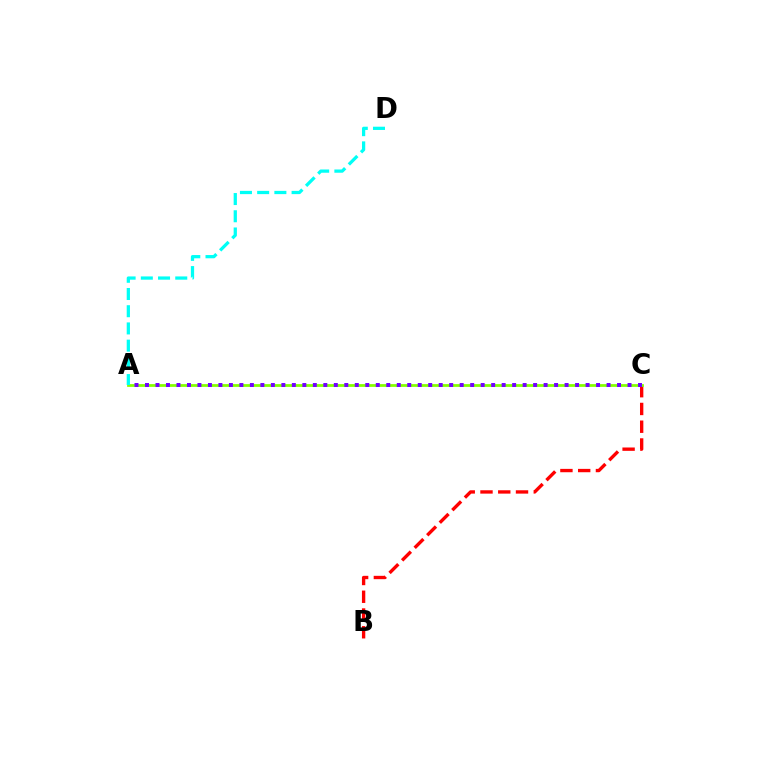{('B', 'C'): [{'color': '#ff0000', 'line_style': 'dashed', 'thickness': 2.41}], ('A', 'C'): [{'color': '#84ff00', 'line_style': 'solid', 'thickness': 1.99}, {'color': '#7200ff', 'line_style': 'dotted', 'thickness': 2.85}], ('A', 'D'): [{'color': '#00fff6', 'line_style': 'dashed', 'thickness': 2.34}]}